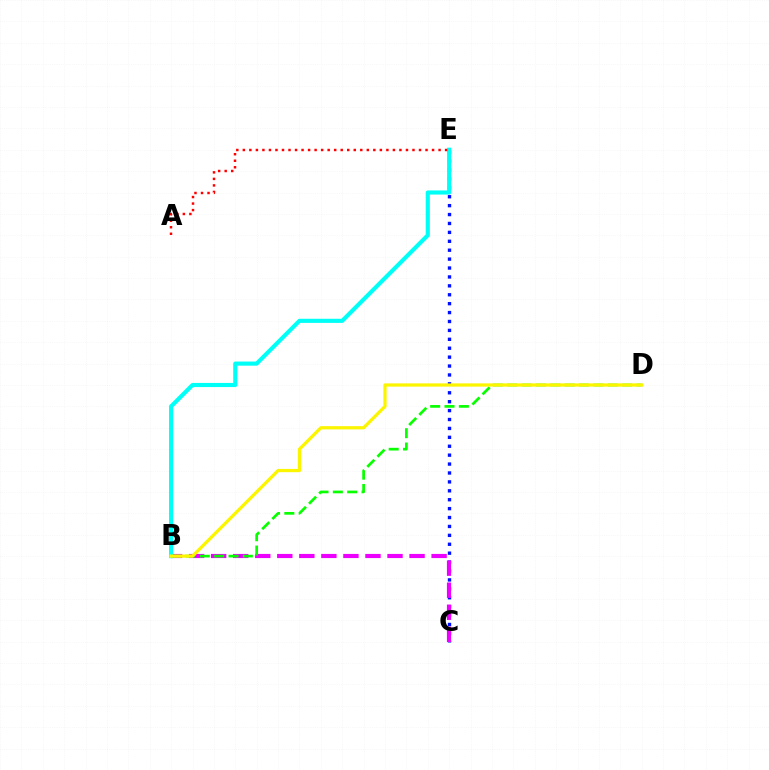{('C', 'E'): [{'color': '#0010ff', 'line_style': 'dotted', 'thickness': 2.42}], ('B', 'C'): [{'color': '#ee00ff', 'line_style': 'dashed', 'thickness': 2.99}], ('B', 'E'): [{'color': '#00fff6', 'line_style': 'solid', 'thickness': 2.97}], ('A', 'E'): [{'color': '#ff0000', 'line_style': 'dotted', 'thickness': 1.77}], ('B', 'D'): [{'color': '#08ff00', 'line_style': 'dashed', 'thickness': 1.95}, {'color': '#fcf500', 'line_style': 'solid', 'thickness': 2.33}]}